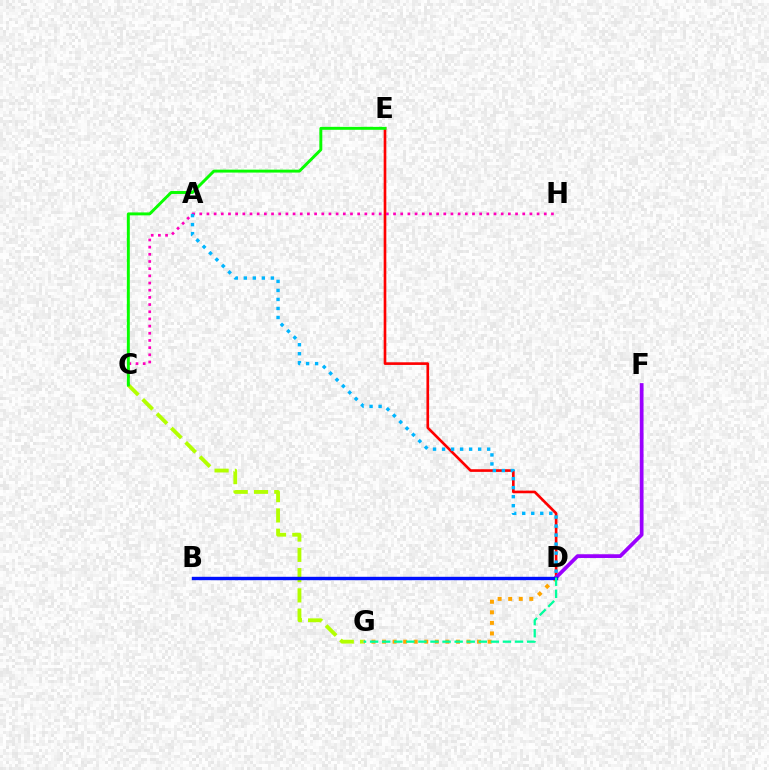{('D', 'E'): [{'color': '#ff0000', 'line_style': 'solid', 'thickness': 1.91}], ('C', 'G'): [{'color': '#b3ff00', 'line_style': 'dashed', 'thickness': 2.75}], ('C', 'H'): [{'color': '#ff00bd', 'line_style': 'dotted', 'thickness': 1.95}], ('C', 'E'): [{'color': '#08ff00', 'line_style': 'solid', 'thickness': 2.11}], ('A', 'D'): [{'color': '#00b5ff', 'line_style': 'dotted', 'thickness': 2.45}], ('D', 'G'): [{'color': '#ffa500', 'line_style': 'dotted', 'thickness': 2.87}, {'color': '#00ff9d', 'line_style': 'dashed', 'thickness': 1.64}], ('D', 'F'): [{'color': '#9b00ff', 'line_style': 'solid', 'thickness': 2.69}], ('B', 'D'): [{'color': '#0010ff', 'line_style': 'solid', 'thickness': 2.43}]}